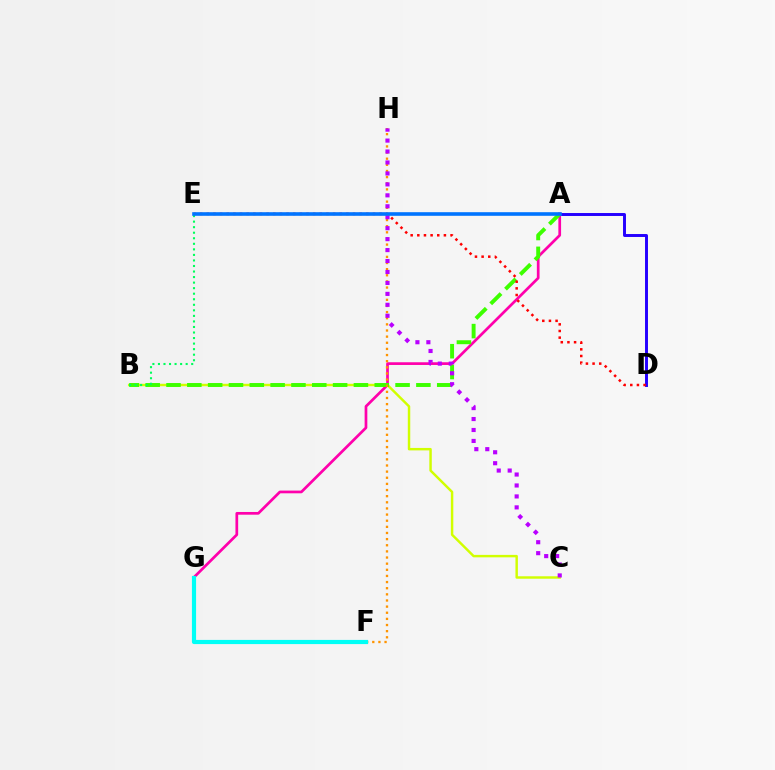{('A', 'G'): [{'color': '#ff00ac', 'line_style': 'solid', 'thickness': 1.95}], ('A', 'D'): [{'color': '#2500ff', 'line_style': 'solid', 'thickness': 2.12}], ('B', 'C'): [{'color': '#d1ff00', 'line_style': 'solid', 'thickness': 1.76}], ('A', 'B'): [{'color': '#3dff00', 'line_style': 'dashed', 'thickness': 2.83}], ('F', 'H'): [{'color': '#ff9400', 'line_style': 'dotted', 'thickness': 1.67}], ('B', 'E'): [{'color': '#00ff5c', 'line_style': 'dotted', 'thickness': 1.51}], ('F', 'G'): [{'color': '#00fff6', 'line_style': 'solid', 'thickness': 3.0}], ('D', 'E'): [{'color': '#ff0000', 'line_style': 'dotted', 'thickness': 1.81}], ('C', 'H'): [{'color': '#b900ff', 'line_style': 'dotted', 'thickness': 2.97}], ('A', 'E'): [{'color': '#0074ff', 'line_style': 'solid', 'thickness': 2.6}]}